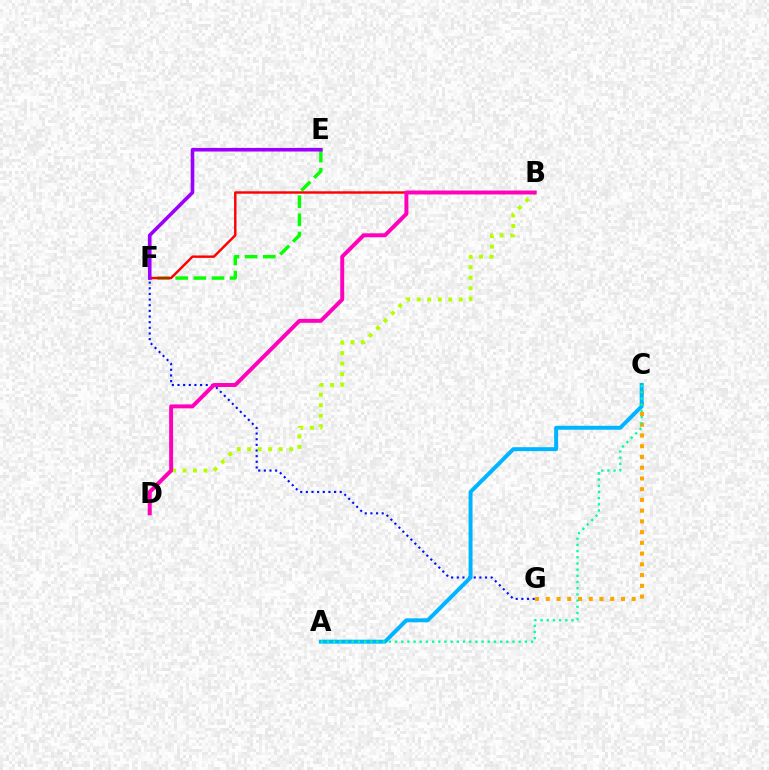{('C', 'G'): [{'color': '#ffa500', 'line_style': 'dotted', 'thickness': 2.92}], ('F', 'G'): [{'color': '#0010ff', 'line_style': 'dotted', 'thickness': 1.53}], ('B', 'D'): [{'color': '#b3ff00', 'line_style': 'dotted', 'thickness': 2.85}, {'color': '#ff00bd', 'line_style': 'solid', 'thickness': 2.84}], ('E', 'F'): [{'color': '#08ff00', 'line_style': 'dashed', 'thickness': 2.47}, {'color': '#9b00ff', 'line_style': 'solid', 'thickness': 2.6}], ('B', 'F'): [{'color': '#ff0000', 'line_style': 'solid', 'thickness': 1.74}], ('A', 'C'): [{'color': '#00b5ff', 'line_style': 'solid', 'thickness': 2.85}, {'color': '#00ff9d', 'line_style': 'dotted', 'thickness': 1.68}]}